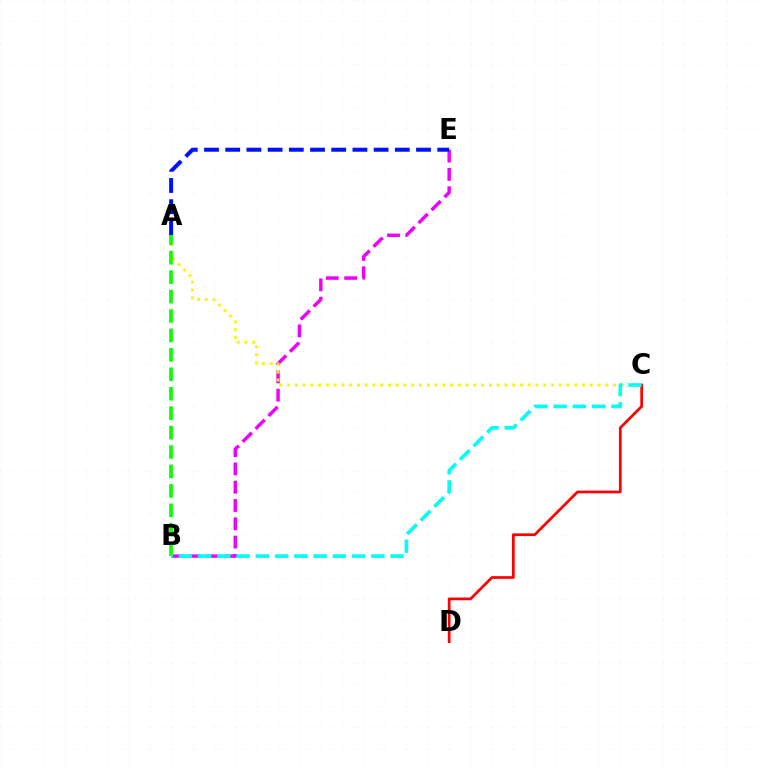{('B', 'E'): [{'color': '#ee00ff', 'line_style': 'dashed', 'thickness': 2.48}], ('A', 'E'): [{'color': '#0010ff', 'line_style': 'dashed', 'thickness': 2.88}], ('A', 'C'): [{'color': '#fcf500', 'line_style': 'dotted', 'thickness': 2.11}], ('A', 'B'): [{'color': '#08ff00', 'line_style': 'dashed', 'thickness': 2.64}], ('C', 'D'): [{'color': '#ff0000', 'line_style': 'solid', 'thickness': 1.96}], ('B', 'C'): [{'color': '#00fff6', 'line_style': 'dashed', 'thickness': 2.61}]}